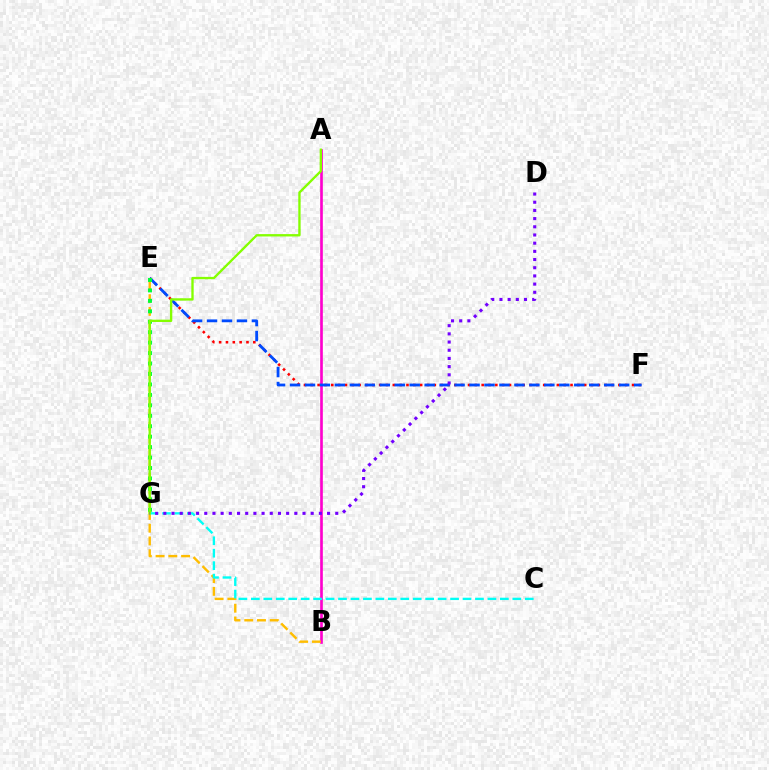{('A', 'B'): [{'color': '#ff00cf', 'line_style': 'solid', 'thickness': 1.91}], ('E', 'F'): [{'color': '#ff0000', 'line_style': 'dotted', 'thickness': 1.86}, {'color': '#004bff', 'line_style': 'dashed', 'thickness': 2.03}], ('B', 'E'): [{'color': '#ffbd00', 'line_style': 'dashed', 'thickness': 1.73}], ('E', 'G'): [{'color': '#00ff39', 'line_style': 'dotted', 'thickness': 2.84}], ('C', 'G'): [{'color': '#00fff6', 'line_style': 'dashed', 'thickness': 1.69}], ('A', 'G'): [{'color': '#84ff00', 'line_style': 'solid', 'thickness': 1.69}], ('D', 'G'): [{'color': '#7200ff', 'line_style': 'dotted', 'thickness': 2.22}]}